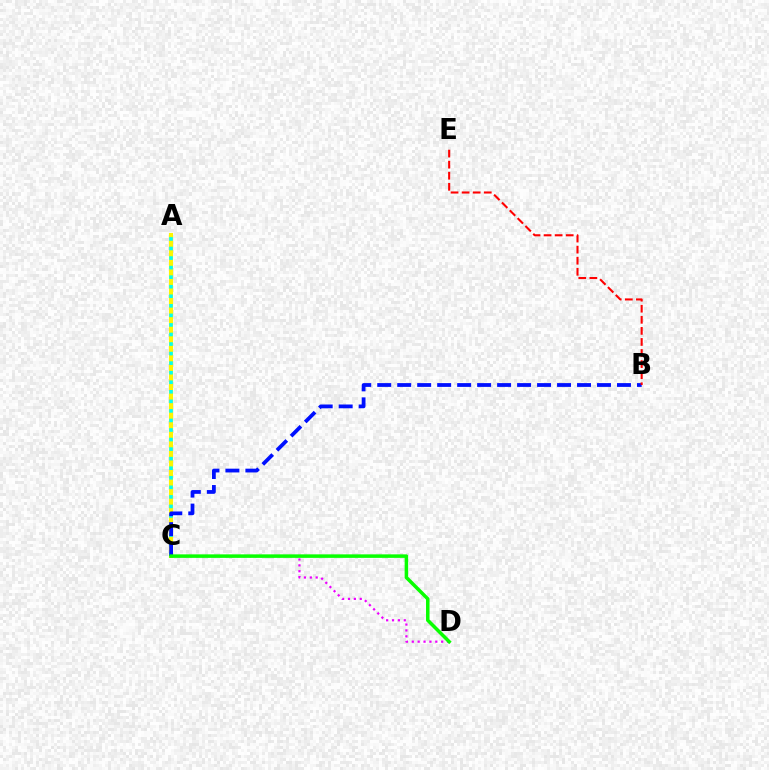{('A', 'C'): [{'color': '#fcf500', 'line_style': 'solid', 'thickness': 2.96}, {'color': '#00fff6', 'line_style': 'dotted', 'thickness': 2.6}], ('B', 'C'): [{'color': '#0010ff', 'line_style': 'dashed', 'thickness': 2.71}], ('C', 'D'): [{'color': '#ee00ff', 'line_style': 'dotted', 'thickness': 1.6}, {'color': '#08ff00', 'line_style': 'solid', 'thickness': 2.53}], ('B', 'E'): [{'color': '#ff0000', 'line_style': 'dashed', 'thickness': 1.5}]}